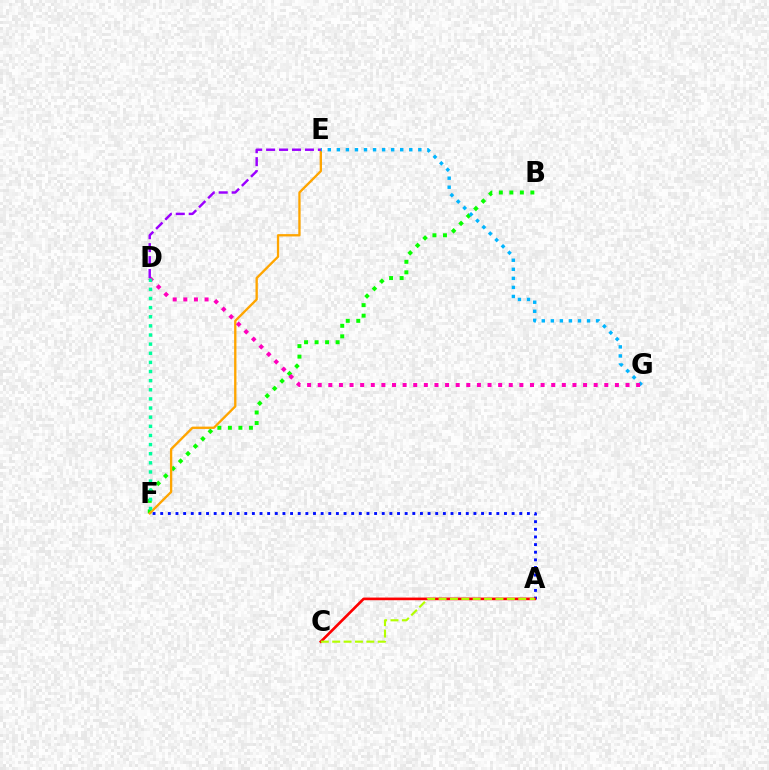{('B', 'F'): [{'color': '#08ff00', 'line_style': 'dotted', 'thickness': 2.86}], ('A', 'F'): [{'color': '#0010ff', 'line_style': 'dotted', 'thickness': 2.08}], ('A', 'C'): [{'color': '#ff0000', 'line_style': 'solid', 'thickness': 1.92}, {'color': '#b3ff00', 'line_style': 'dashed', 'thickness': 1.55}], ('E', 'F'): [{'color': '#ffa500', 'line_style': 'solid', 'thickness': 1.68}], ('E', 'G'): [{'color': '#00b5ff', 'line_style': 'dotted', 'thickness': 2.46}], ('D', 'G'): [{'color': '#ff00bd', 'line_style': 'dotted', 'thickness': 2.88}], ('D', 'E'): [{'color': '#9b00ff', 'line_style': 'dashed', 'thickness': 1.76}], ('D', 'F'): [{'color': '#00ff9d', 'line_style': 'dotted', 'thickness': 2.48}]}